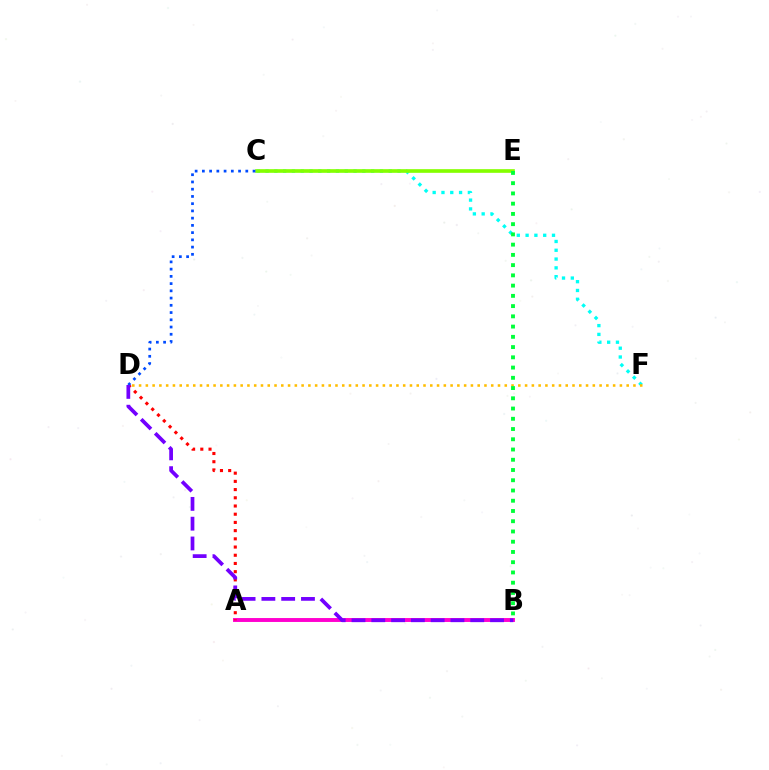{('C', 'F'): [{'color': '#00fff6', 'line_style': 'dotted', 'thickness': 2.39}], ('A', 'B'): [{'color': '#ff00cf', 'line_style': 'solid', 'thickness': 2.82}], ('C', 'E'): [{'color': '#84ff00', 'line_style': 'solid', 'thickness': 2.63}], ('A', 'D'): [{'color': '#ff0000', 'line_style': 'dotted', 'thickness': 2.23}], ('C', 'D'): [{'color': '#004bff', 'line_style': 'dotted', 'thickness': 1.97}], ('B', 'D'): [{'color': '#7200ff', 'line_style': 'dashed', 'thickness': 2.69}], ('D', 'F'): [{'color': '#ffbd00', 'line_style': 'dotted', 'thickness': 1.84}], ('B', 'E'): [{'color': '#00ff39', 'line_style': 'dotted', 'thickness': 2.78}]}